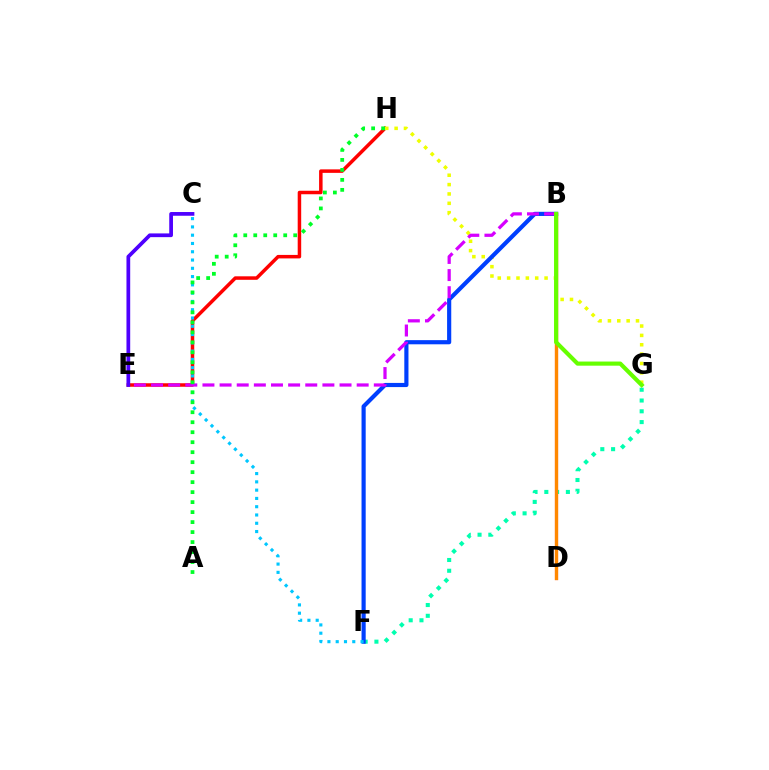{('B', 'D'): [{'color': '#ff00a0', 'line_style': 'solid', 'thickness': 2.22}, {'color': '#ff8800', 'line_style': 'solid', 'thickness': 2.39}], ('E', 'H'): [{'color': '#ff0000', 'line_style': 'solid', 'thickness': 2.52}], ('G', 'H'): [{'color': '#eeff00', 'line_style': 'dotted', 'thickness': 2.54}], ('F', 'G'): [{'color': '#00ffaf', 'line_style': 'dotted', 'thickness': 2.93}], ('B', 'F'): [{'color': '#003fff', 'line_style': 'solid', 'thickness': 2.99}], ('C', 'F'): [{'color': '#00c7ff', 'line_style': 'dotted', 'thickness': 2.25}], ('B', 'E'): [{'color': '#d600ff', 'line_style': 'dashed', 'thickness': 2.33}], ('A', 'H'): [{'color': '#00ff27', 'line_style': 'dotted', 'thickness': 2.71}], ('C', 'E'): [{'color': '#4f00ff', 'line_style': 'solid', 'thickness': 2.69}], ('B', 'G'): [{'color': '#66ff00', 'line_style': 'solid', 'thickness': 2.98}]}